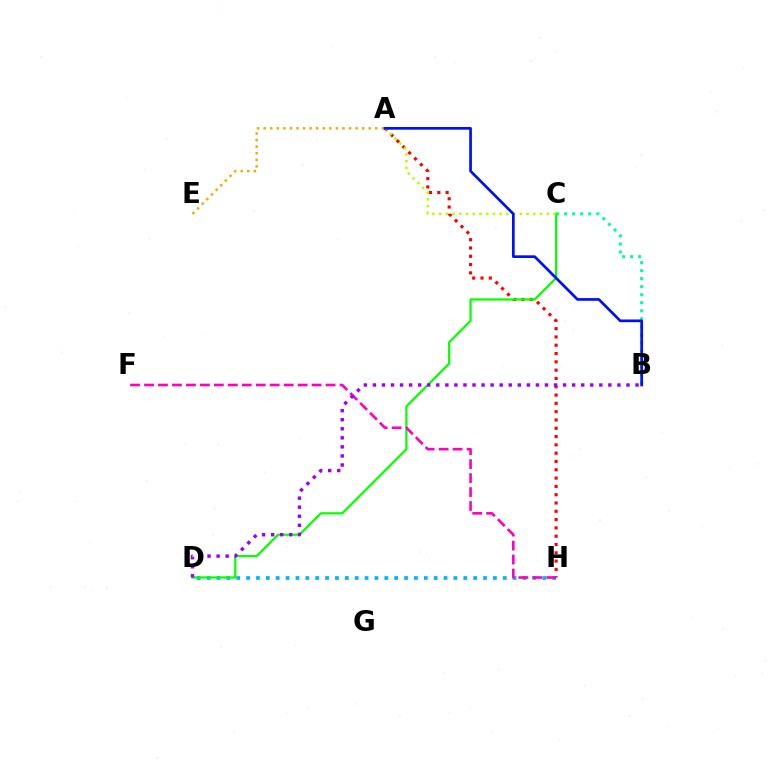{('A', 'H'): [{'color': '#ff0000', 'line_style': 'dotted', 'thickness': 2.26}], ('B', 'C'): [{'color': '#00ff9d', 'line_style': 'dotted', 'thickness': 2.18}], ('D', 'H'): [{'color': '#00b5ff', 'line_style': 'dotted', 'thickness': 2.68}], ('A', 'E'): [{'color': '#ffa500', 'line_style': 'dotted', 'thickness': 1.78}], ('C', 'D'): [{'color': '#08ff00', 'line_style': 'solid', 'thickness': 1.62}], ('F', 'H'): [{'color': '#ff00bd', 'line_style': 'dashed', 'thickness': 1.9}], ('A', 'C'): [{'color': '#b3ff00', 'line_style': 'dotted', 'thickness': 1.83}], ('B', 'D'): [{'color': '#9b00ff', 'line_style': 'dotted', 'thickness': 2.46}], ('A', 'B'): [{'color': '#0010ff', 'line_style': 'solid', 'thickness': 1.94}]}